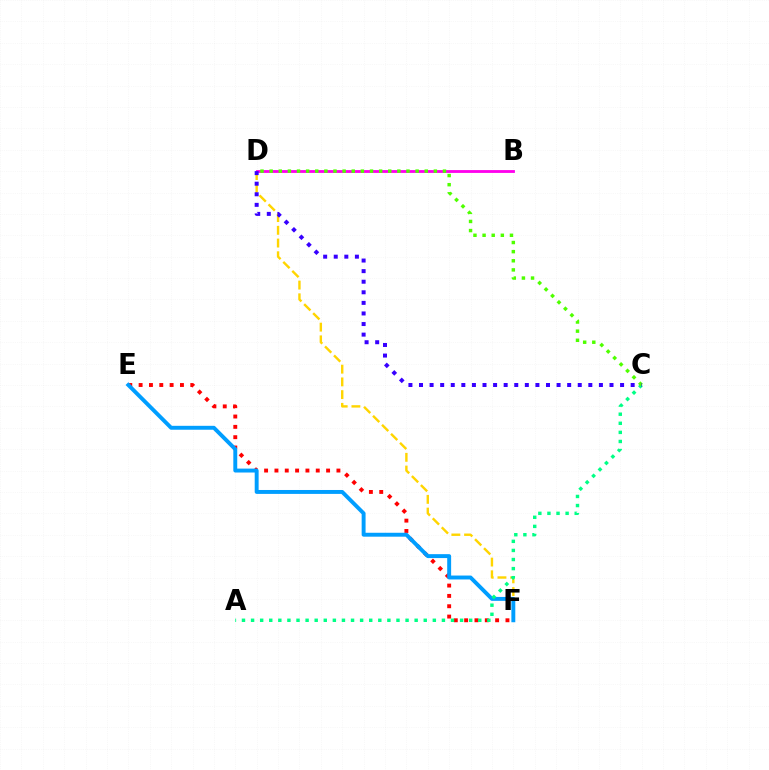{('E', 'F'): [{'color': '#ff0000', 'line_style': 'dotted', 'thickness': 2.81}, {'color': '#009eff', 'line_style': 'solid', 'thickness': 2.82}], ('D', 'F'): [{'color': '#ffd500', 'line_style': 'dashed', 'thickness': 1.73}], ('A', 'C'): [{'color': '#00ff86', 'line_style': 'dotted', 'thickness': 2.47}], ('B', 'D'): [{'color': '#ff00ed', 'line_style': 'solid', 'thickness': 2.03}], ('C', 'D'): [{'color': '#4fff00', 'line_style': 'dotted', 'thickness': 2.48}, {'color': '#3700ff', 'line_style': 'dotted', 'thickness': 2.88}]}